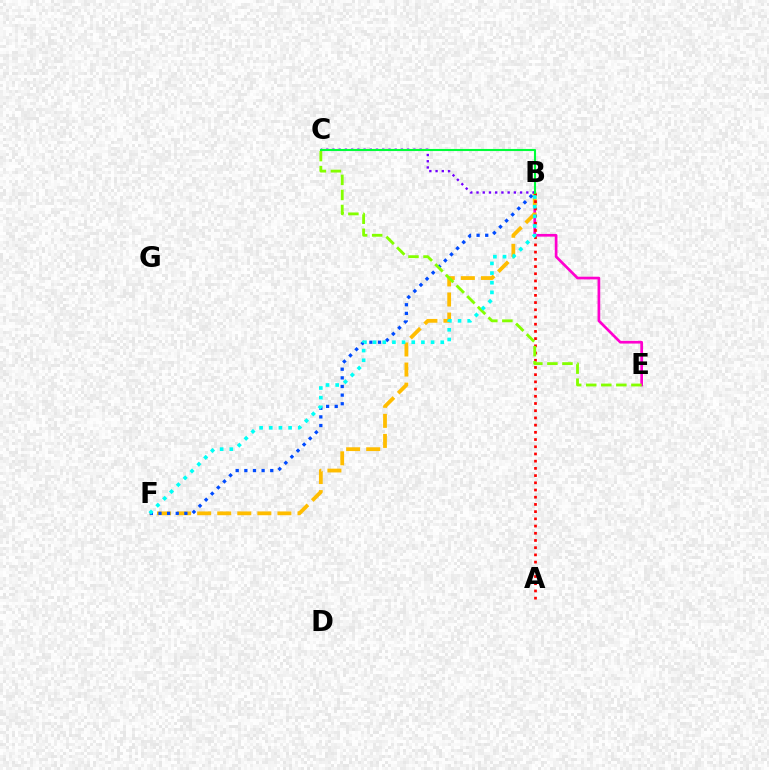{('B', 'E'): [{'color': '#ff00cf', 'line_style': 'solid', 'thickness': 1.94}], ('B', 'F'): [{'color': '#ffbd00', 'line_style': 'dashed', 'thickness': 2.73}, {'color': '#004bff', 'line_style': 'dotted', 'thickness': 2.35}, {'color': '#00fff6', 'line_style': 'dotted', 'thickness': 2.63}], ('A', 'B'): [{'color': '#ff0000', 'line_style': 'dotted', 'thickness': 1.96}], ('C', 'E'): [{'color': '#84ff00', 'line_style': 'dashed', 'thickness': 2.05}], ('B', 'C'): [{'color': '#7200ff', 'line_style': 'dotted', 'thickness': 1.69}, {'color': '#00ff39', 'line_style': 'solid', 'thickness': 1.51}]}